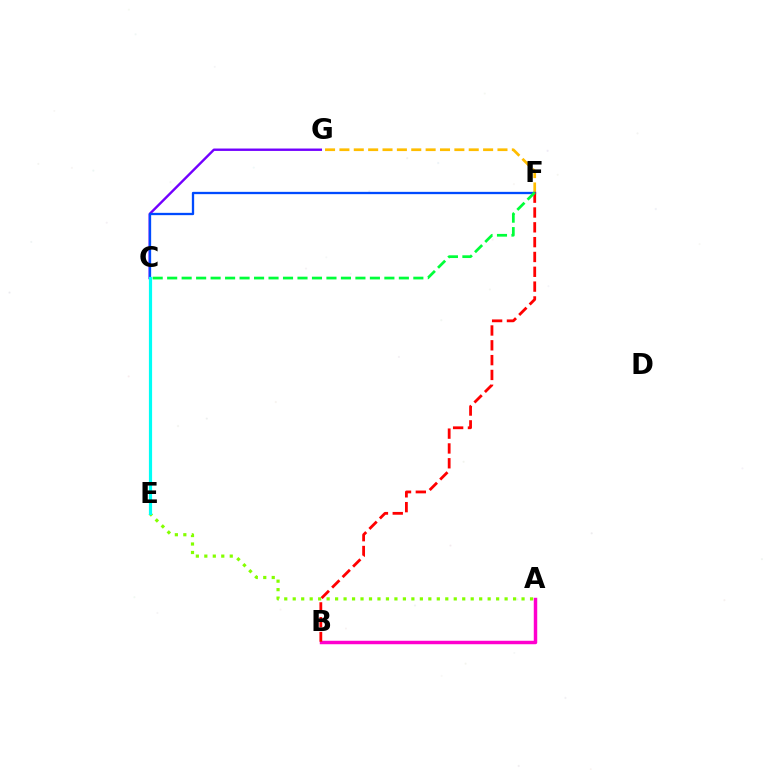{('A', 'E'): [{'color': '#84ff00', 'line_style': 'dotted', 'thickness': 2.3}], ('F', 'G'): [{'color': '#ffbd00', 'line_style': 'dashed', 'thickness': 1.95}], ('A', 'B'): [{'color': '#ff00cf', 'line_style': 'solid', 'thickness': 2.49}], ('C', 'G'): [{'color': '#7200ff', 'line_style': 'solid', 'thickness': 1.73}], ('C', 'F'): [{'color': '#004bff', 'line_style': 'solid', 'thickness': 1.66}, {'color': '#00ff39', 'line_style': 'dashed', 'thickness': 1.97}], ('C', 'E'): [{'color': '#00fff6', 'line_style': 'solid', 'thickness': 2.29}], ('B', 'F'): [{'color': '#ff0000', 'line_style': 'dashed', 'thickness': 2.01}]}